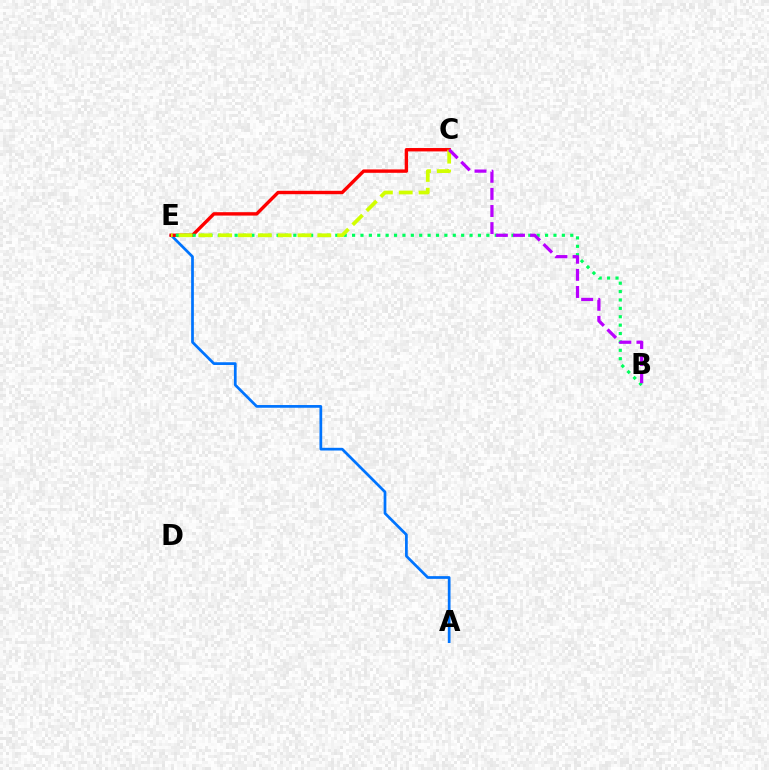{('A', 'E'): [{'color': '#0074ff', 'line_style': 'solid', 'thickness': 1.96}], ('C', 'E'): [{'color': '#ff0000', 'line_style': 'solid', 'thickness': 2.45}, {'color': '#d1ff00', 'line_style': 'dashed', 'thickness': 2.69}], ('B', 'E'): [{'color': '#00ff5c', 'line_style': 'dotted', 'thickness': 2.28}], ('B', 'C'): [{'color': '#b900ff', 'line_style': 'dashed', 'thickness': 2.32}]}